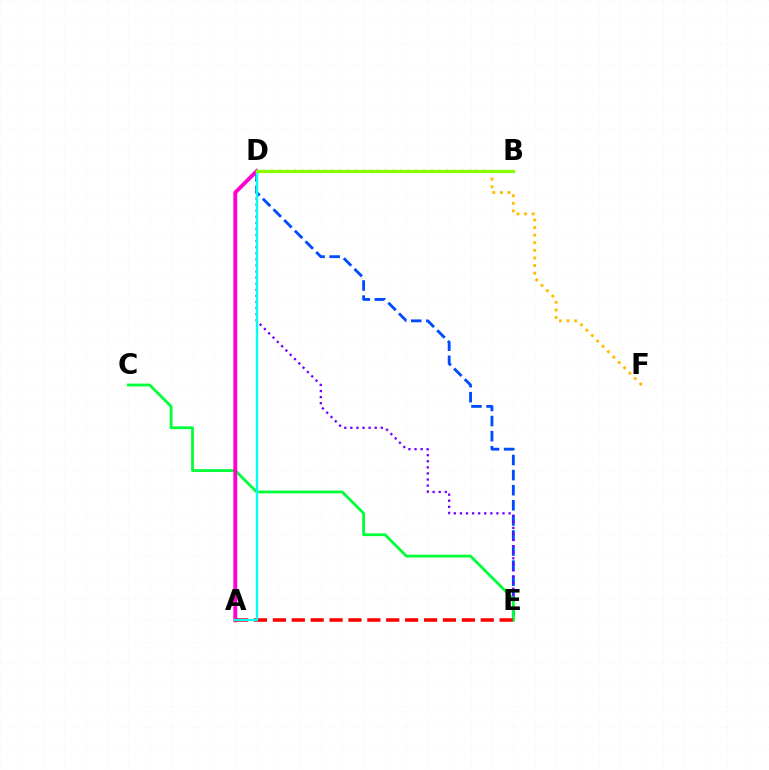{('D', 'E'): [{'color': '#004bff', 'line_style': 'dashed', 'thickness': 2.05}, {'color': '#7200ff', 'line_style': 'dotted', 'thickness': 1.65}], ('C', 'E'): [{'color': '#00ff39', 'line_style': 'solid', 'thickness': 2.02}], ('A', 'D'): [{'color': '#ff00cf', 'line_style': 'solid', 'thickness': 2.78}, {'color': '#00fff6', 'line_style': 'solid', 'thickness': 1.68}], ('A', 'E'): [{'color': '#ff0000', 'line_style': 'dashed', 'thickness': 2.57}], ('D', 'F'): [{'color': '#ffbd00', 'line_style': 'dotted', 'thickness': 2.07}], ('B', 'D'): [{'color': '#84ff00', 'line_style': 'solid', 'thickness': 2.29}]}